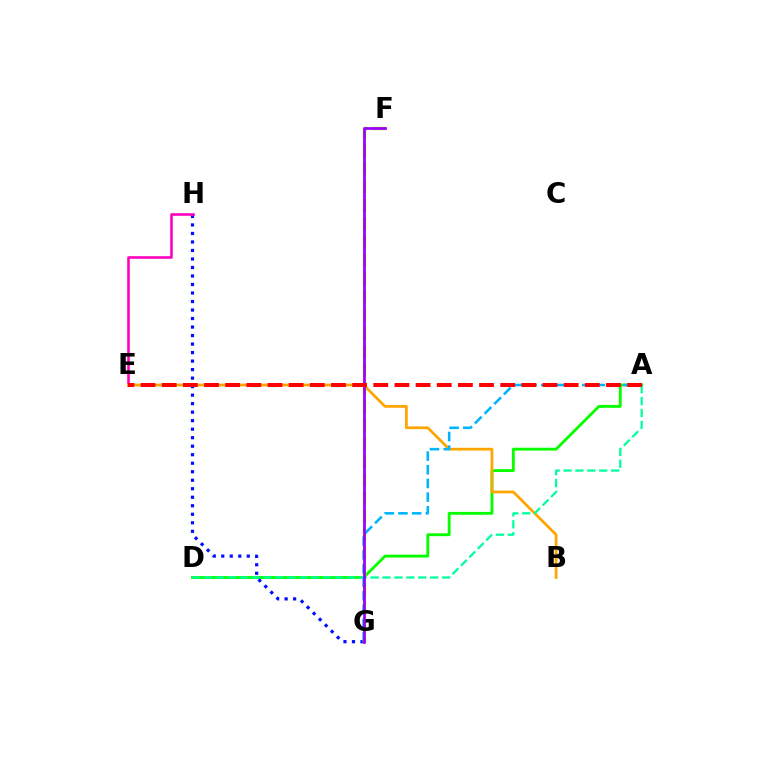{('A', 'D'): [{'color': '#08ff00', 'line_style': 'solid', 'thickness': 2.06}, {'color': '#00ff9d', 'line_style': 'dashed', 'thickness': 1.62}], ('G', 'H'): [{'color': '#0010ff', 'line_style': 'dotted', 'thickness': 2.31}], ('F', 'G'): [{'color': '#b3ff00', 'line_style': 'dashed', 'thickness': 2.49}, {'color': '#9b00ff', 'line_style': 'solid', 'thickness': 2.0}], ('E', 'H'): [{'color': '#ff00bd', 'line_style': 'solid', 'thickness': 1.87}], ('B', 'E'): [{'color': '#ffa500', 'line_style': 'solid', 'thickness': 1.98}], ('A', 'G'): [{'color': '#00b5ff', 'line_style': 'dashed', 'thickness': 1.86}], ('A', 'E'): [{'color': '#ff0000', 'line_style': 'dashed', 'thickness': 2.87}]}